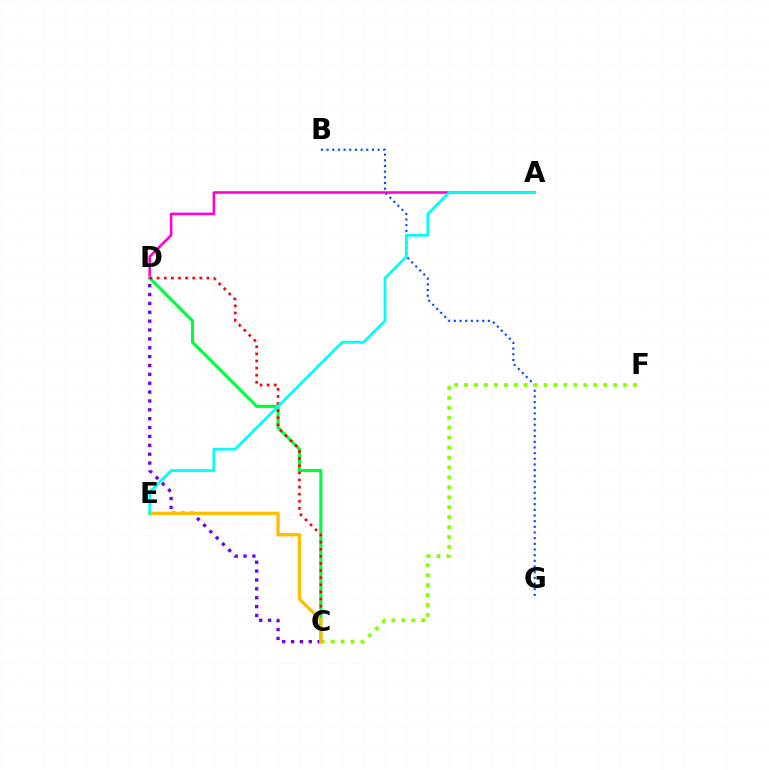{('B', 'G'): [{'color': '#004bff', 'line_style': 'dotted', 'thickness': 1.54}], ('A', 'D'): [{'color': '#ff00cf', 'line_style': 'solid', 'thickness': 1.85}], ('C', 'D'): [{'color': '#00ff39', 'line_style': 'solid', 'thickness': 2.23}, {'color': '#ff0000', 'line_style': 'dotted', 'thickness': 1.93}, {'color': '#7200ff', 'line_style': 'dotted', 'thickness': 2.41}], ('C', 'F'): [{'color': '#84ff00', 'line_style': 'dotted', 'thickness': 2.7}], ('C', 'E'): [{'color': '#ffbd00', 'line_style': 'solid', 'thickness': 2.38}], ('A', 'E'): [{'color': '#00fff6', 'line_style': 'solid', 'thickness': 1.95}]}